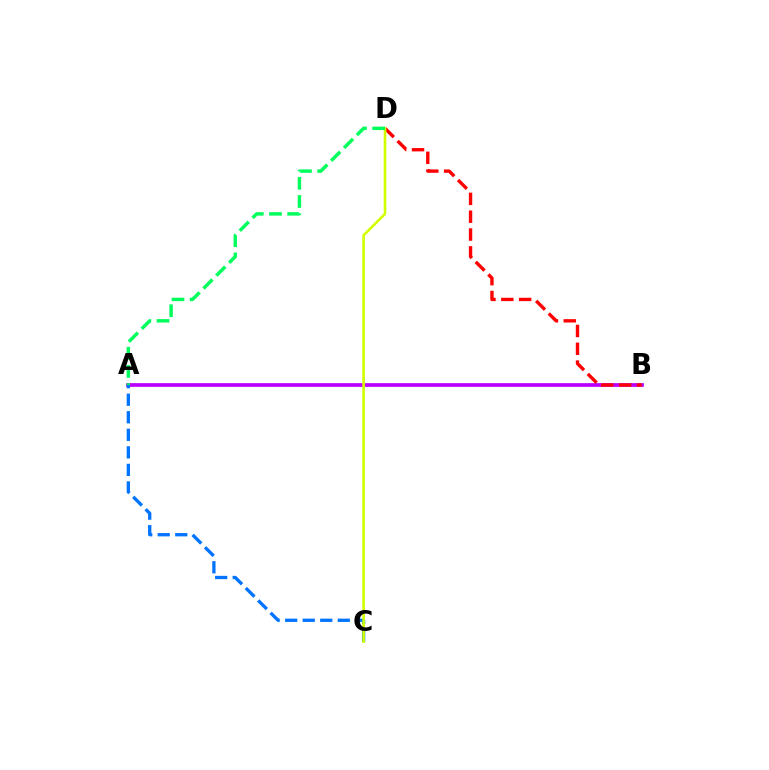{('A', 'B'): [{'color': '#b900ff', 'line_style': 'solid', 'thickness': 2.67}], ('B', 'D'): [{'color': '#ff0000', 'line_style': 'dashed', 'thickness': 2.42}], ('A', 'C'): [{'color': '#0074ff', 'line_style': 'dashed', 'thickness': 2.38}], ('C', 'D'): [{'color': '#d1ff00', 'line_style': 'solid', 'thickness': 1.89}], ('A', 'D'): [{'color': '#00ff5c', 'line_style': 'dashed', 'thickness': 2.47}]}